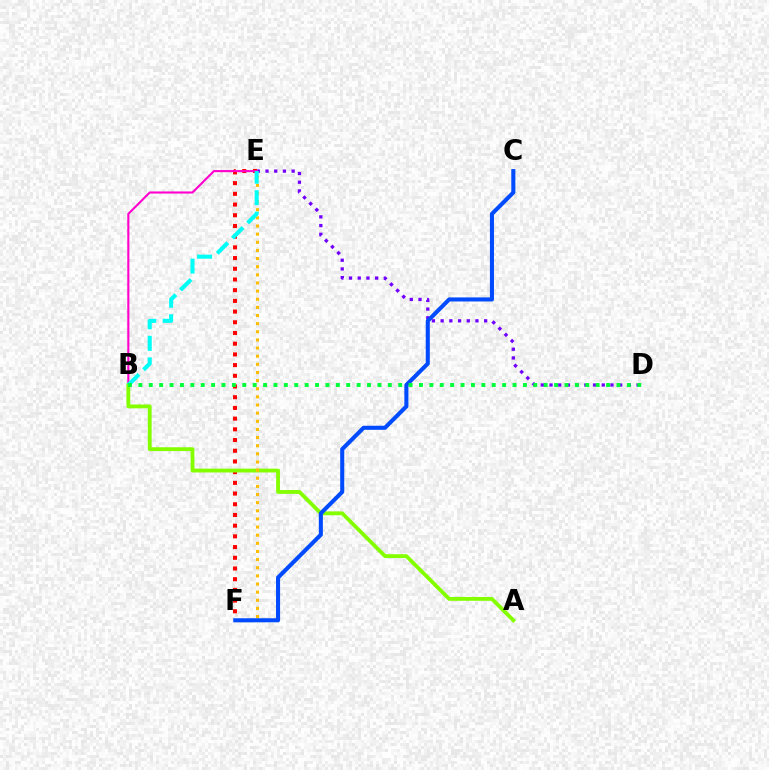{('D', 'E'): [{'color': '#7200ff', 'line_style': 'dotted', 'thickness': 2.37}], ('E', 'F'): [{'color': '#ff0000', 'line_style': 'dotted', 'thickness': 2.91}, {'color': '#ffbd00', 'line_style': 'dotted', 'thickness': 2.21}], ('B', 'E'): [{'color': '#ff00cf', 'line_style': 'solid', 'thickness': 1.52}, {'color': '#00fff6', 'line_style': 'dashed', 'thickness': 2.92}], ('A', 'B'): [{'color': '#84ff00', 'line_style': 'solid', 'thickness': 2.76}], ('C', 'F'): [{'color': '#004bff', 'line_style': 'solid', 'thickness': 2.93}], ('B', 'D'): [{'color': '#00ff39', 'line_style': 'dotted', 'thickness': 2.82}]}